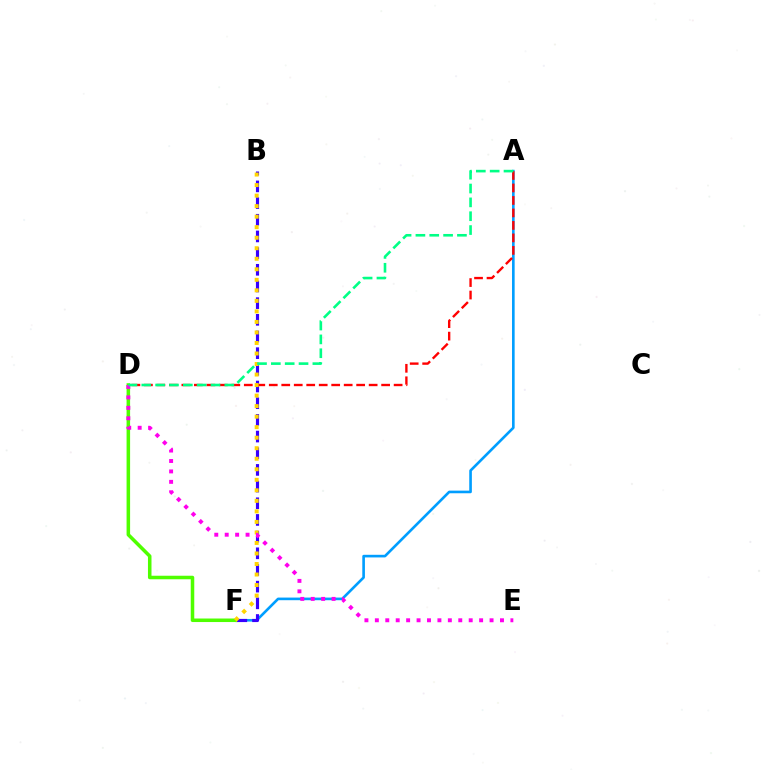{('A', 'F'): [{'color': '#009eff', 'line_style': 'solid', 'thickness': 1.89}], ('B', 'F'): [{'color': '#3700ff', 'line_style': 'dashed', 'thickness': 2.27}, {'color': '#ffd500', 'line_style': 'dotted', 'thickness': 2.86}], ('D', 'F'): [{'color': '#4fff00', 'line_style': 'solid', 'thickness': 2.54}], ('A', 'D'): [{'color': '#ff0000', 'line_style': 'dashed', 'thickness': 1.7}, {'color': '#00ff86', 'line_style': 'dashed', 'thickness': 1.88}], ('D', 'E'): [{'color': '#ff00ed', 'line_style': 'dotted', 'thickness': 2.83}]}